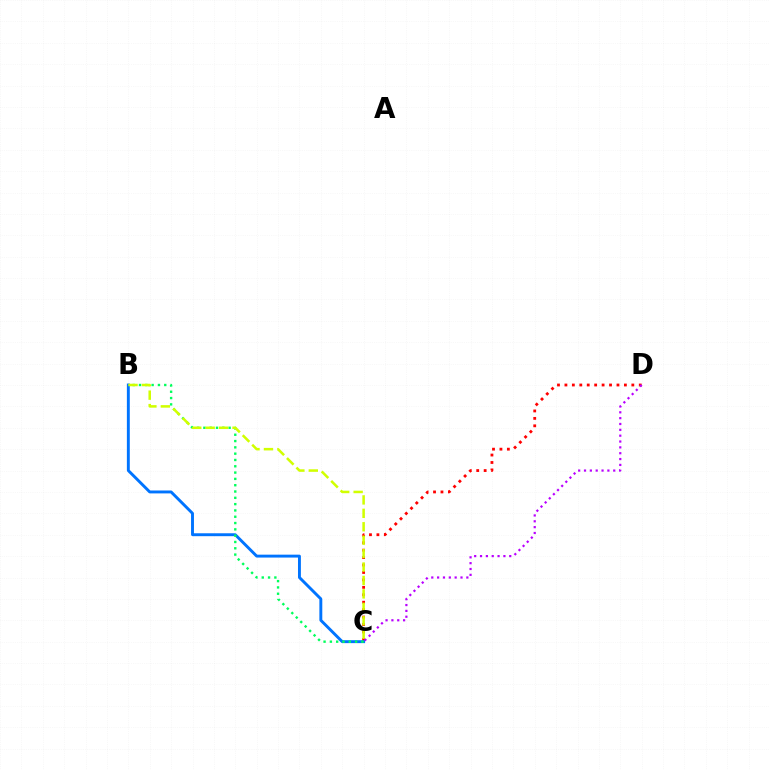{('C', 'D'): [{'color': '#ff0000', 'line_style': 'dotted', 'thickness': 2.02}, {'color': '#b900ff', 'line_style': 'dotted', 'thickness': 1.59}], ('B', 'C'): [{'color': '#0074ff', 'line_style': 'solid', 'thickness': 2.1}, {'color': '#00ff5c', 'line_style': 'dotted', 'thickness': 1.71}, {'color': '#d1ff00', 'line_style': 'dashed', 'thickness': 1.82}]}